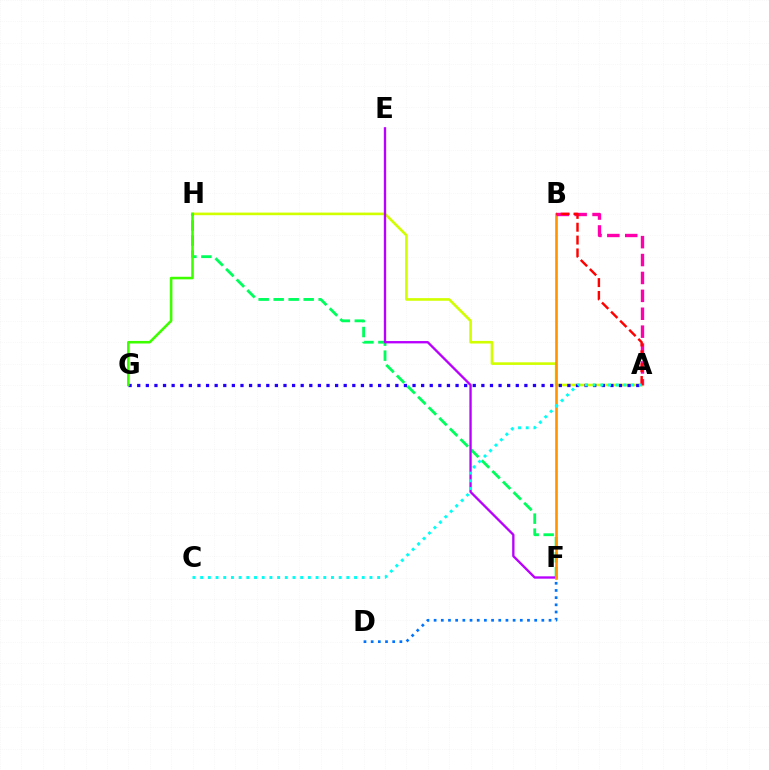{('A', 'H'): [{'color': '#d1ff00', 'line_style': 'solid', 'thickness': 1.88}], ('F', 'H'): [{'color': '#00ff5c', 'line_style': 'dashed', 'thickness': 2.04}], ('E', 'F'): [{'color': '#b900ff', 'line_style': 'solid', 'thickness': 1.69}], ('B', 'F'): [{'color': '#ff9400', 'line_style': 'solid', 'thickness': 1.9}], ('A', 'G'): [{'color': '#2500ff', 'line_style': 'dotted', 'thickness': 2.34}], ('A', 'B'): [{'color': '#ff00ac', 'line_style': 'dashed', 'thickness': 2.43}, {'color': '#ff0000', 'line_style': 'dashed', 'thickness': 1.75}], ('G', 'H'): [{'color': '#3dff00', 'line_style': 'solid', 'thickness': 1.85}], ('D', 'F'): [{'color': '#0074ff', 'line_style': 'dotted', 'thickness': 1.95}], ('A', 'C'): [{'color': '#00fff6', 'line_style': 'dotted', 'thickness': 2.09}]}